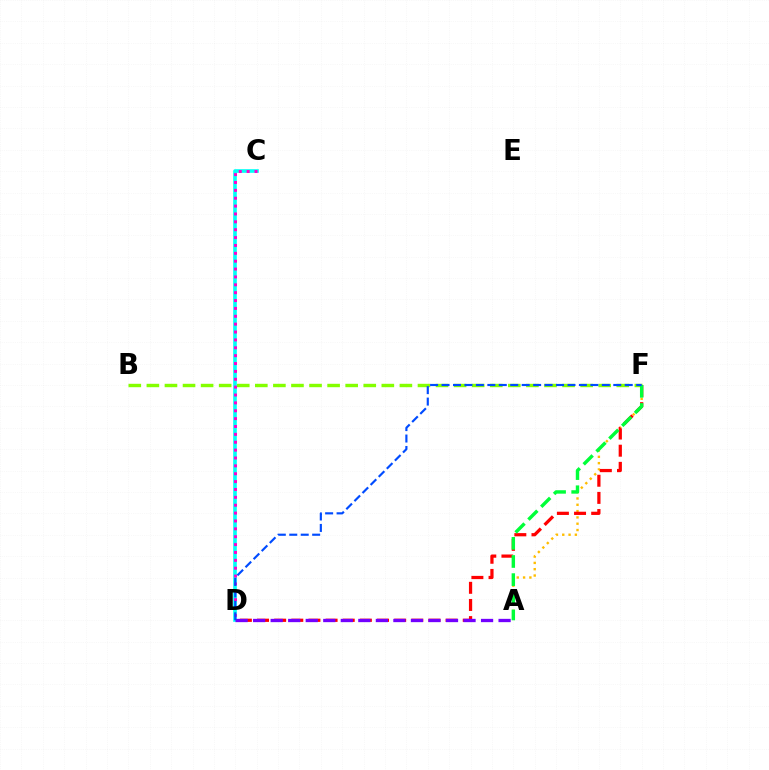{('B', 'F'): [{'color': '#84ff00', 'line_style': 'dashed', 'thickness': 2.46}], ('A', 'F'): [{'color': '#ffbd00', 'line_style': 'dotted', 'thickness': 1.71}, {'color': '#00ff39', 'line_style': 'dashed', 'thickness': 2.46}], ('D', 'F'): [{'color': '#ff0000', 'line_style': 'dashed', 'thickness': 2.33}, {'color': '#004bff', 'line_style': 'dashed', 'thickness': 1.56}], ('C', 'D'): [{'color': '#00fff6', 'line_style': 'solid', 'thickness': 2.62}, {'color': '#ff00cf', 'line_style': 'dotted', 'thickness': 2.14}], ('A', 'D'): [{'color': '#7200ff', 'line_style': 'dashed', 'thickness': 2.38}]}